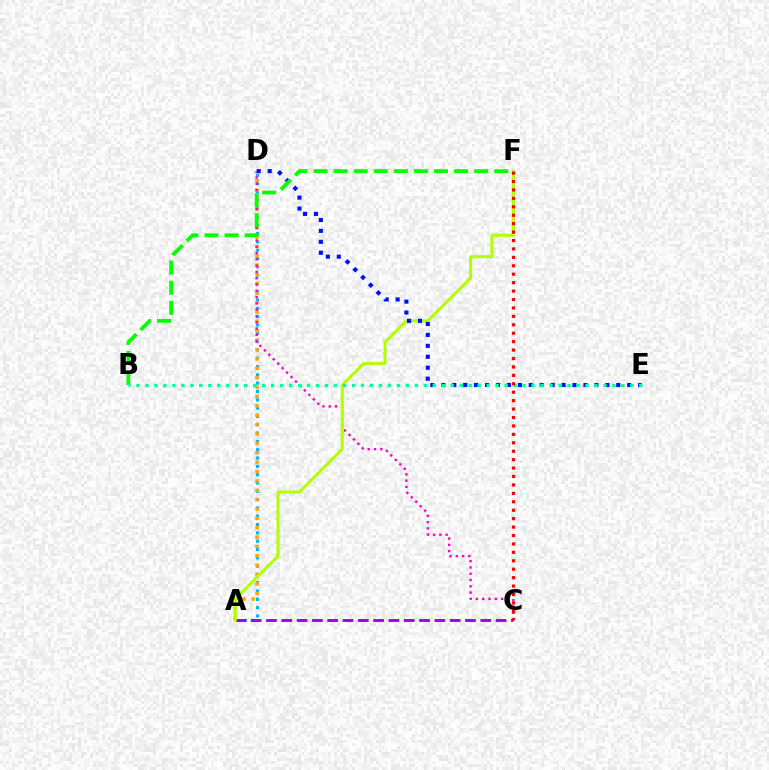{('A', 'D'): [{'color': '#00b5ff', 'line_style': 'dotted', 'thickness': 2.26}, {'color': '#ffa500', 'line_style': 'dotted', 'thickness': 2.55}], ('A', 'C'): [{'color': '#9b00ff', 'line_style': 'dashed', 'thickness': 2.08}], ('C', 'D'): [{'color': '#ff00bd', 'line_style': 'dotted', 'thickness': 1.71}], ('A', 'F'): [{'color': '#b3ff00', 'line_style': 'solid', 'thickness': 2.19}], ('D', 'E'): [{'color': '#0010ff', 'line_style': 'dotted', 'thickness': 2.97}], ('B', 'F'): [{'color': '#08ff00', 'line_style': 'dashed', 'thickness': 2.73}], ('B', 'E'): [{'color': '#00ff9d', 'line_style': 'dotted', 'thickness': 2.44}], ('C', 'F'): [{'color': '#ff0000', 'line_style': 'dotted', 'thickness': 2.29}]}